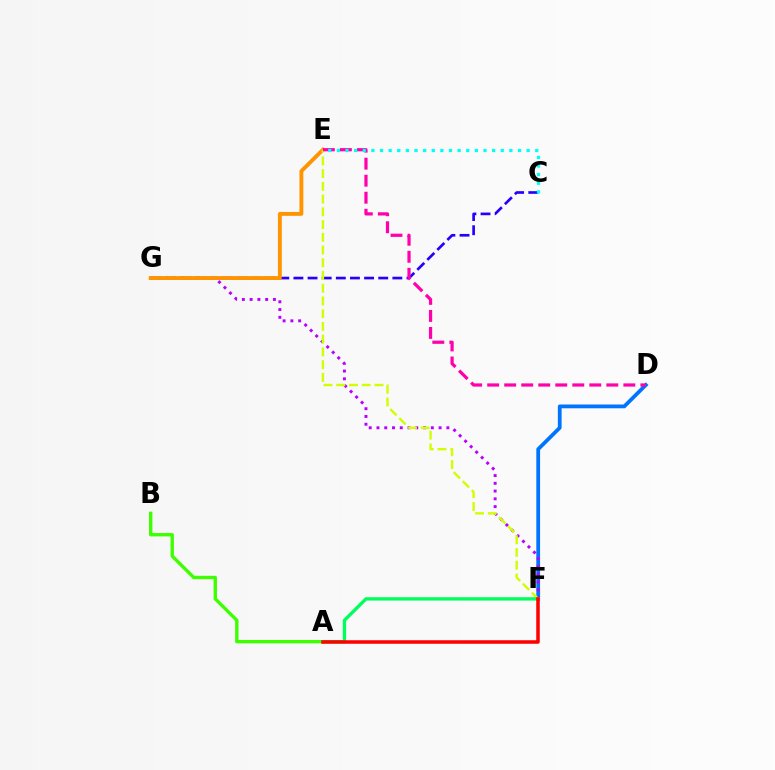{('C', 'G'): [{'color': '#2500ff', 'line_style': 'dashed', 'thickness': 1.92}], ('D', 'F'): [{'color': '#0074ff', 'line_style': 'solid', 'thickness': 2.72}], ('F', 'G'): [{'color': '#b900ff', 'line_style': 'dotted', 'thickness': 2.11}], ('A', 'B'): [{'color': '#3dff00', 'line_style': 'solid', 'thickness': 2.42}], ('E', 'G'): [{'color': '#ff9400', 'line_style': 'solid', 'thickness': 2.79}], ('E', 'F'): [{'color': '#d1ff00', 'line_style': 'dashed', 'thickness': 1.73}], ('D', 'E'): [{'color': '#ff00ac', 'line_style': 'dashed', 'thickness': 2.31}], ('A', 'F'): [{'color': '#00ff5c', 'line_style': 'solid', 'thickness': 2.4}, {'color': '#ff0000', 'line_style': 'solid', 'thickness': 2.54}], ('C', 'E'): [{'color': '#00fff6', 'line_style': 'dotted', 'thickness': 2.34}]}